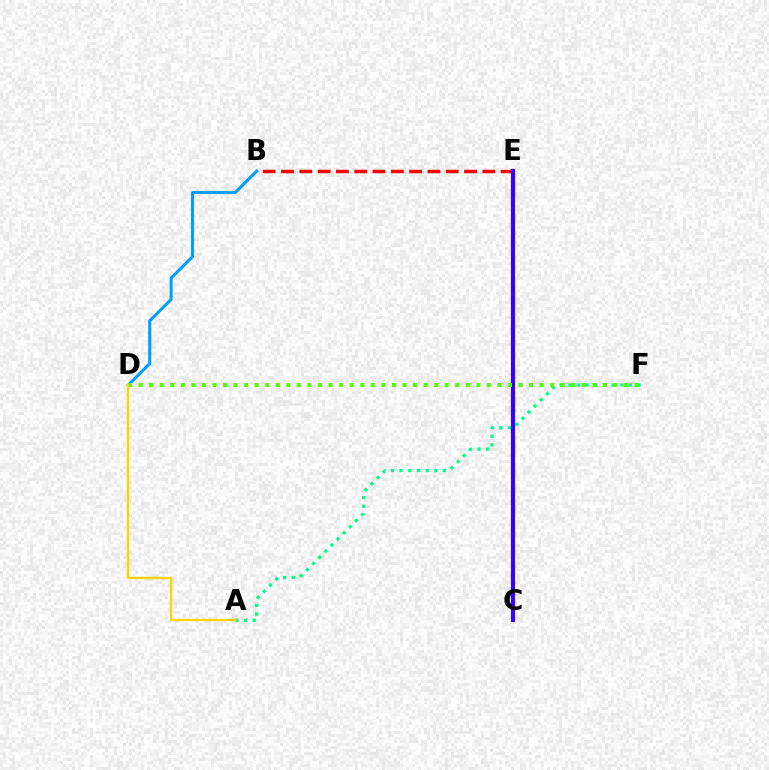{('B', 'D'): [{'color': '#009eff', 'line_style': 'solid', 'thickness': 2.17}], ('B', 'E'): [{'color': '#ff0000', 'line_style': 'dashed', 'thickness': 2.49}], ('C', 'E'): [{'color': '#ff00ed', 'line_style': 'dashed', 'thickness': 1.62}, {'color': '#3700ff', 'line_style': 'solid', 'thickness': 3.0}], ('A', 'F'): [{'color': '#00ff86', 'line_style': 'dotted', 'thickness': 2.35}], ('D', 'F'): [{'color': '#4fff00', 'line_style': 'dotted', 'thickness': 2.87}], ('A', 'D'): [{'color': '#ffd500', 'line_style': 'solid', 'thickness': 1.69}]}